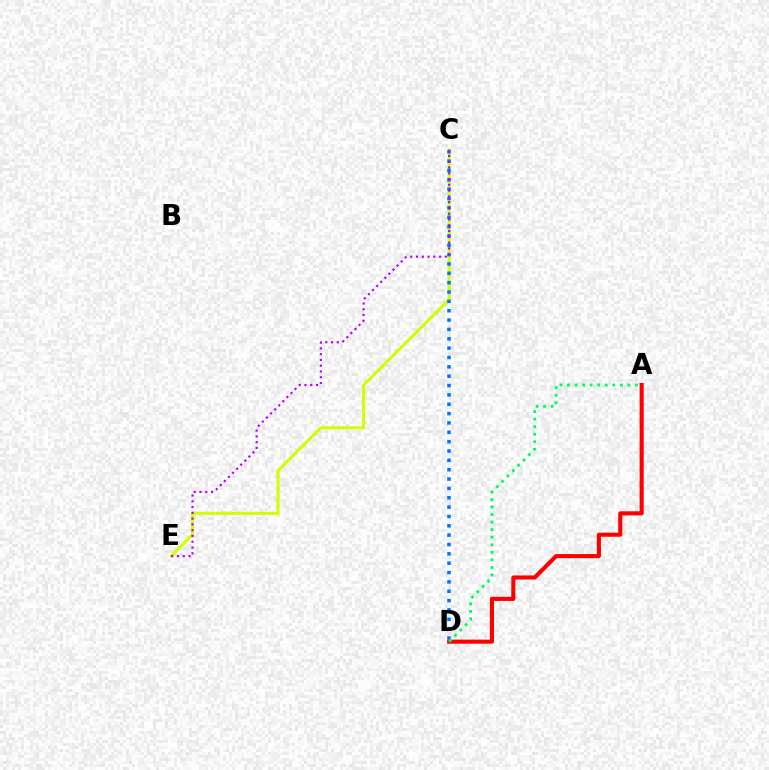{('C', 'E'): [{'color': '#d1ff00', 'line_style': 'solid', 'thickness': 2.22}, {'color': '#b900ff', 'line_style': 'dotted', 'thickness': 1.57}], ('C', 'D'): [{'color': '#0074ff', 'line_style': 'dotted', 'thickness': 2.54}], ('A', 'D'): [{'color': '#ff0000', 'line_style': 'solid', 'thickness': 2.95}, {'color': '#00ff5c', 'line_style': 'dotted', 'thickness': 2.05}]}